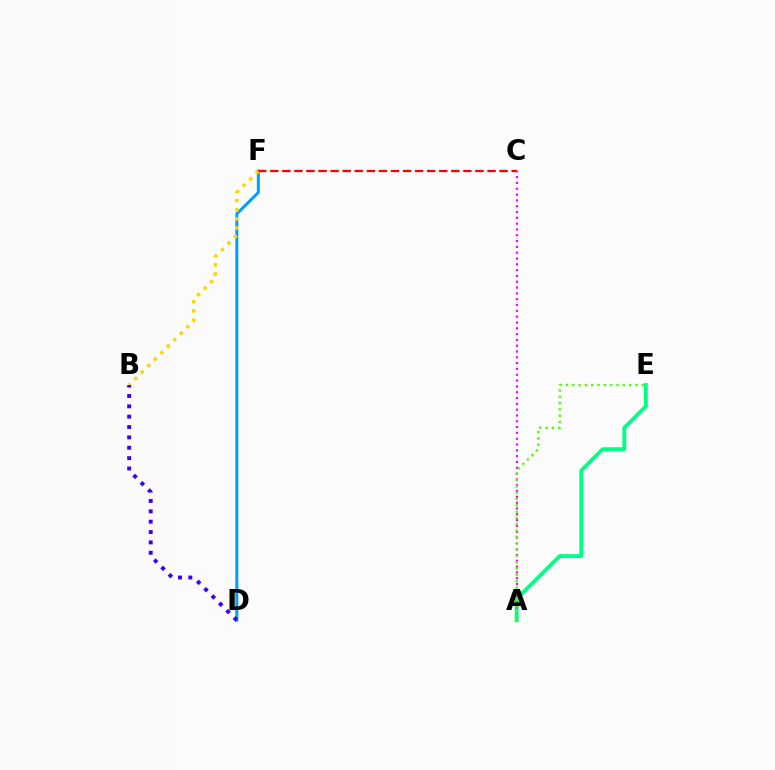{('A', 'E'): [{'color': '#00ff86', 'line_style': 'solid', 'thickness': 2.8}, {'color': '#4fff00', 'line_style': 'dotted', 'thickness': 1.72}], ('D', 'F'): [{'color': '#009eff', 'line_style': 'solid', 'thickness': 2.15}], ('C', 'F'): [{'color': '#ff0000', 'line_style': 'dashed', 'thickness': 1.64}], ('A', 'C'): [{'color': '#ff00ed', 'line_style': 'dotted', 'thickness': 1.58}], ('B', 'F'): [{'color': '#ffd500', 'line_style': 'dotted', 'thickness': 2.49}], ('B', 'D'): [{'color': '#3700ff', 'line_style': 'dotted', 'thickness': 2.81}]}